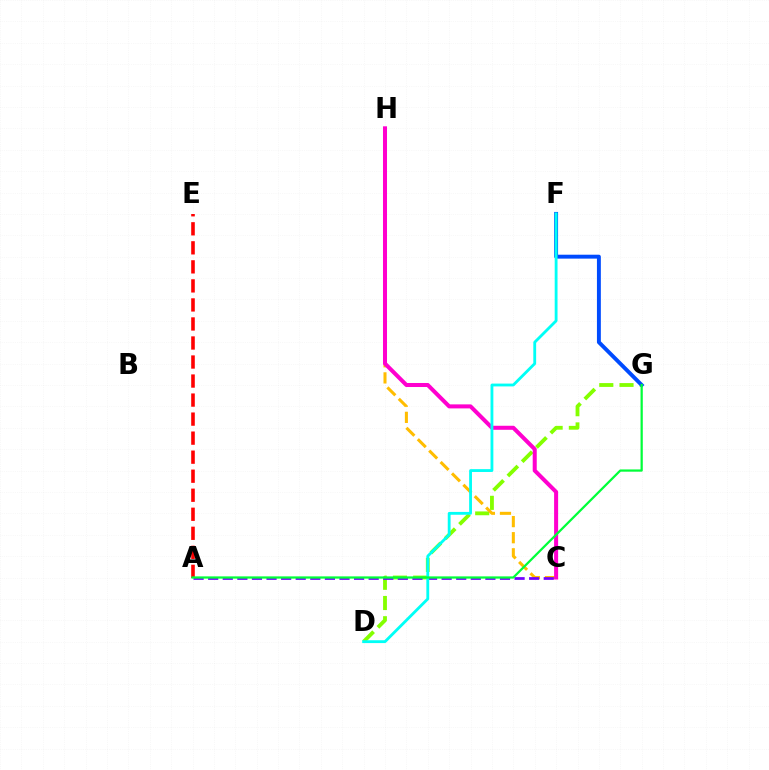{('D', 'G'): [{'color': '#84ff00', 'line_style': 'dashed', 'thickness': 2.75}], ('A', 'E'): [{'color': '#ff0000', 'line_style': 'dashed', 'thickness': 2.59}], ('C', 'H'): [{'color': '#ffbd00', 'line_style': 'dashed', 'thickness': 2.19}, {'color': '#ff00cf', 'line_style': 'solid', 'thickness': 2.9}], ('A', 'C'): [{'color': '#7200ff', 'line_style': 'dashed', 'thickness': 1.98}], ('F', 'G'): [{'color': '#004bff', 'line_style': 'solid', 'thickness': 2.82}], ('D', 'F'): [{'color': '#00fff6', 'line_style': 'solid', 'thickness': 2.04}], ('A', 'G'): [{'color': '#00ff39', 'line_style': 'solid', 'thickness': 1.61}]}